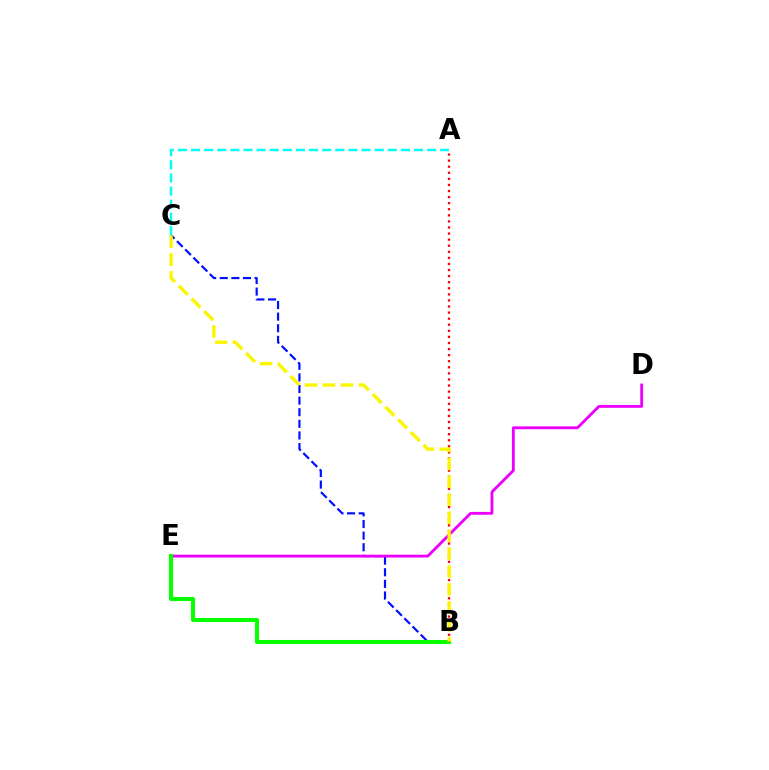{('B', 'C'): [{'color': '#0010ff', 'line_style': 'dashed', 'thickness': 1.58}, {'color': '#fcf500', 'line_style': 'dashed', 'thickness': 2.44}], ('A', 'C'): [{'color': '#00fff6', 'line_style': 'dashed', 'thickness': 1.78}], ('D', 'E'): [{'color': '#ee00ff', 'line_style': 'solid', 'thickness': 2.04}], ('B', 'E'): [{'color': '#08ff00', 'line_style': 'solid', 'thickness': 2.93}], ('A', 'B'): [{'color': '#ff0000', 'line_style': 'dotted', 'thickness': 1.65}]}